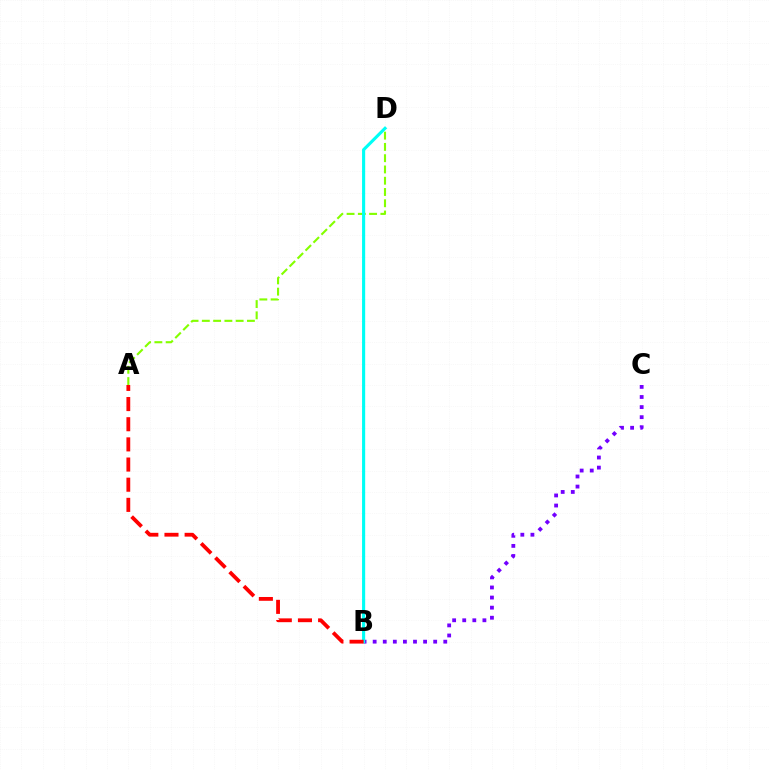{('A', 'D'): [{'color': '#84ff00', 'line_style': 'dashed', 'thickness': 1.53}], ('B', 'C'): [{'color': '#7200ff', 'line_style': 'dotted', 'thickness': 2.74}], ('B', 'D'): [{'color': '#00fff6', 'line_style': 'solid', 'thickness': 2.25}], ('A', 'B'): [{'color': '#ff0000', 'line_style': 'dashed', 'thickness': 2.74}]}